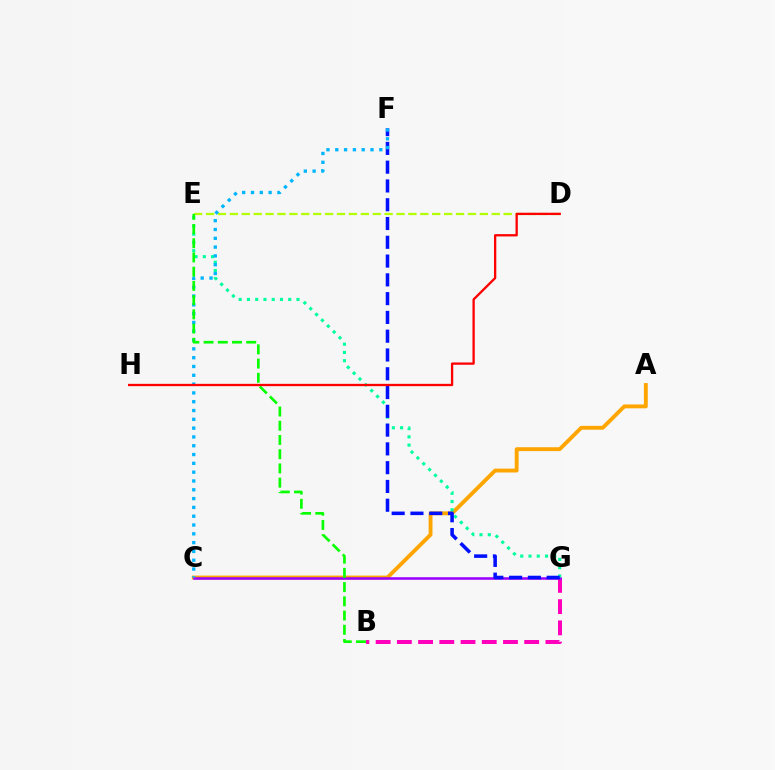{('B', 'G'): [{'color': '#ff00bd', 'line_style': 'dashed', 'thickness': 2.88}], ('D', 'E'): [{'color': '#b3ff00', 'line_style': 'dashed', 'thickness': 1.62}], ('A', 'C'): [{'color': '#ffa500', 'line_style': 'solid', 'thickness': 2.78}], ('C', 'G'): [{'color': '#9b00ff', 'line_style': 'solid', 'thickness': 1.83}], ('E', 'G'): [{'color': '#00ff9d', 'line_style': 'dotted', 'thickness': 2.24}], ('F', 'G'): [{'color': '#0010ff', 'line_style': 'dashed', 'thickness': 2.55}], ('C', 'F'): [{'color': '#00b5ff', 'line_style': 'dotted', 'thickness': 2.39}], ('B', 'E'): [{'color': '#08ff00', 'line_style': 'dashed', 'thickness': 1.93}], ('D', 'H'): [{'color': '#ff0000', 'line_style': 'solid', 'thickness': 1.66}]}